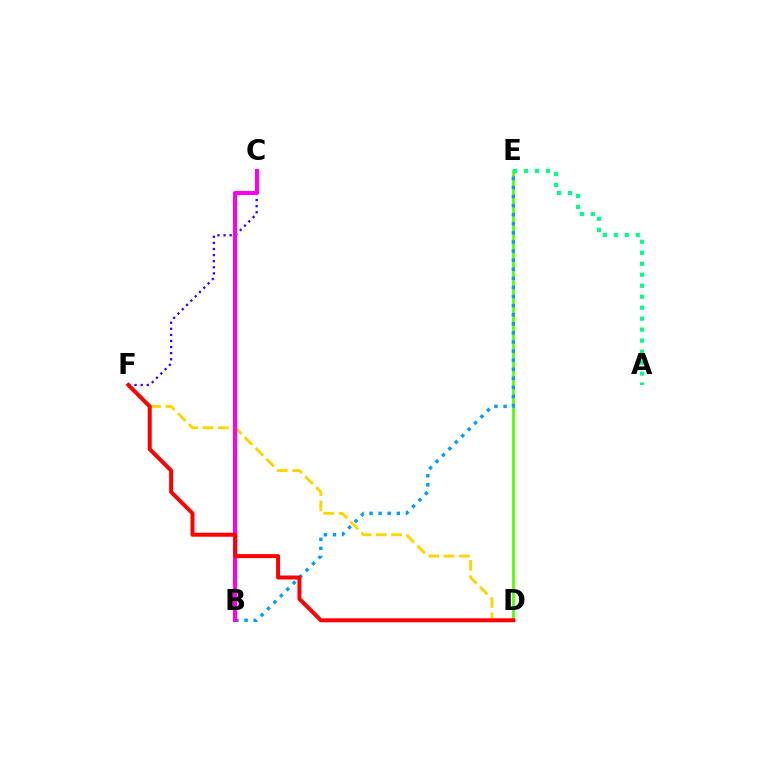{('D', 'F'): [{'color': '#ffd500', 'line_style': 'dashed', 'thickness': 2.08}, {'color': '#ff0000', 'line_style': 'solid', 'thickness': 2.87}], ('C', 'F'): [{'color': '#3700ff', 'line_style': 'dotted', 'thickness': 1.66}], ('D', 'E'): [{'color': '#4fff00', 'line_style': 'solid', 'thickness': 1.95}], ('B', 'E'): [{'color': '#009eff', 'line_style': 'dotted', 'thickness': 2.47}], ('B', 'C'): [{'color': '#ff00ed', 'line_style': 'solid', 'thickness': 2.91}], ('A', 'E'): [{'color': '#00ff86', 'line_style': 'dotted', 'thickness': 2.98}]}